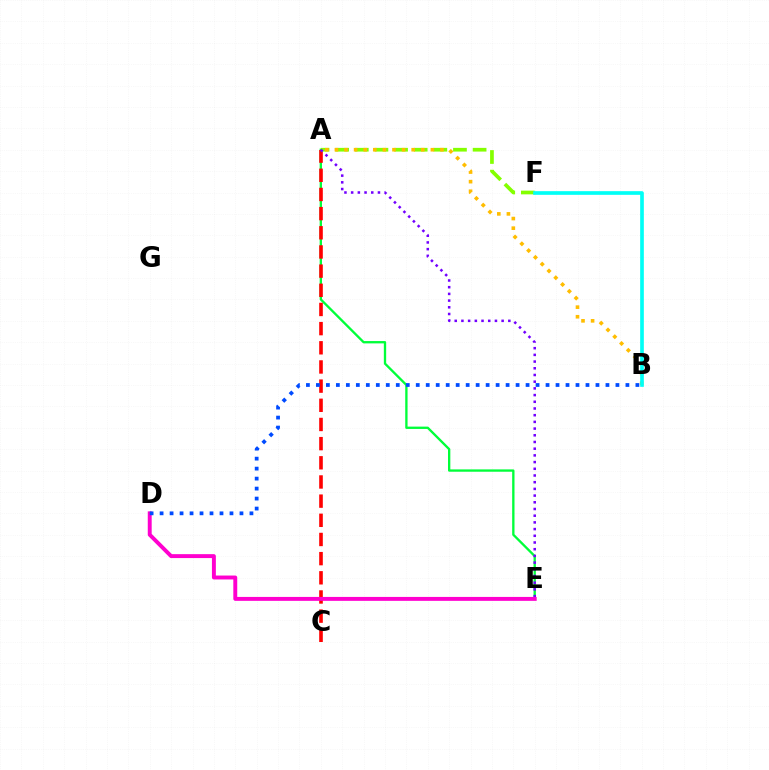{('A', 'E'): [{'color': '#00ff39', 'line_style': 'solid', 'thickness': 1.68}, {'color': '#7200ff', 'line_style': 'dotted', 'thickness': 1.82}], ('A', 'C'): [{'color': '#ff0000', 'line_style': 'dashed', 'thickness': 2.6}], ('A', 'F'): [{'color': '#84ff00', 'line_style': 'dashed', 'thickness': 2.67}], ('A', 'B'): [{'color': '#ffbd00', 'line_style': 'dotted', 'thickness': 2.61}], ('D', 'E'): [{'color': '#ff00cf', 'line_style': 'solid', 'thickness': 2.83}], ('B', 'D'): [{'color': '#004bff', 'line_style': 'dotted', 'thickness': 2.71}], ('B', 'F'): [{'color': '#00fff6', 'line_style': 'solid', 'thickness': 2.64}]}